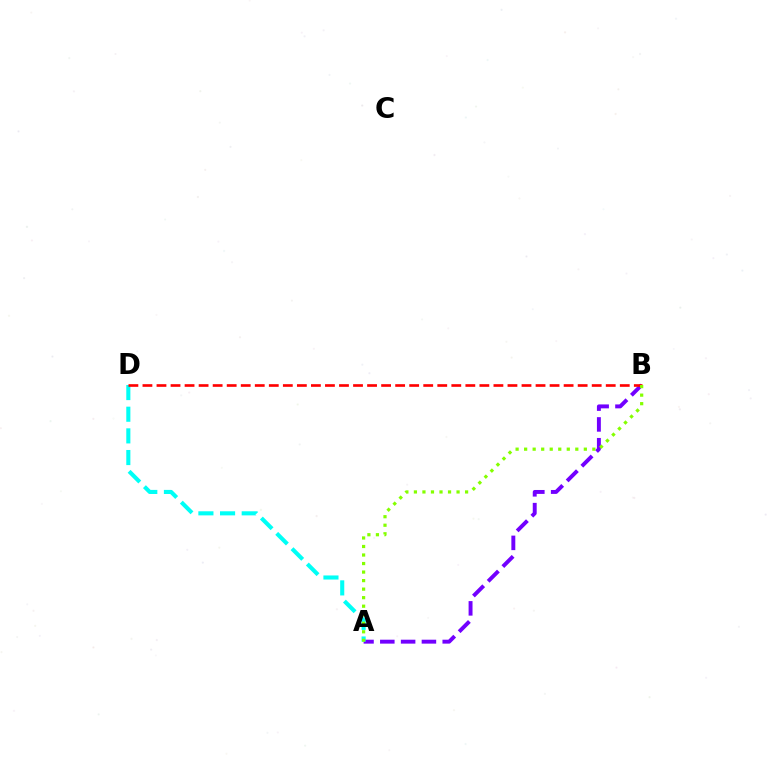{('A', 'B'): [{'color': '#7200ff', 'line_style': 'dashed', 'thickness': 2.83}, {'color': '#84ff00', 'line_style': 'dotted', 'thickness': 2.32}], ('A', 'D'): [{'color': '#00fff6', 'line_style': 'dashed', 'thickness': 2.94}], ('B', 'D'): [{'color': '#ff0000', 'line_style': 'dashed', 'thickness': 1.91}]}